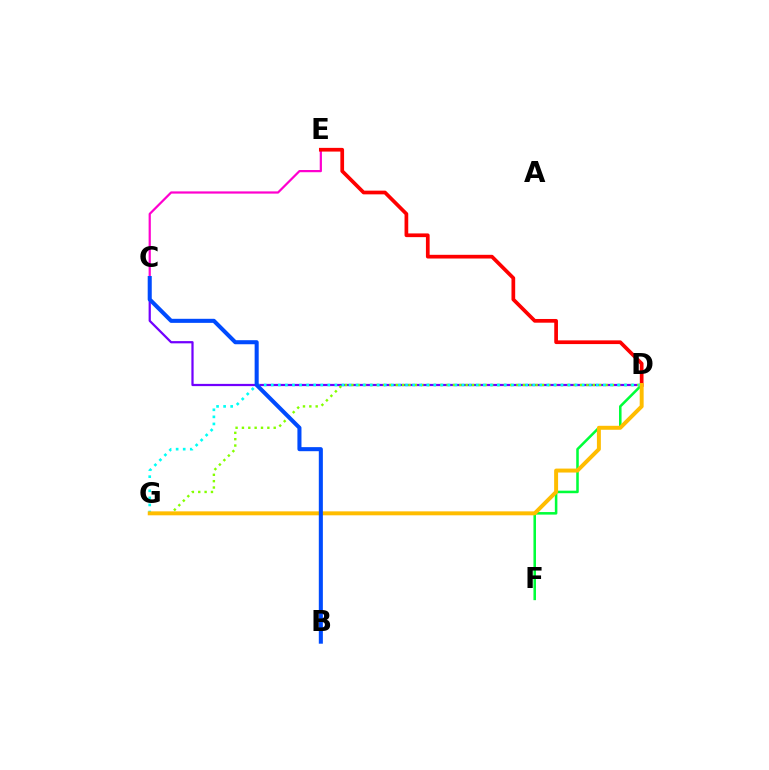{('C', 'D'): [{'color': '#7200ff', 'line_style': 'solid', 'thickness': 1.61}], ('D', 'G'): [{'color': '#84ff00', 'line_style': 'dotted', 'thickness': 1.73}, {'color': '#00fff6', 'line_style': 'dotted', 'thickness': 1.92}, {'color': '#ffbd00', 'line_style': 'solid', 'thickness': 2.85}], ('D', 'F'): [{'color': '#00ff39', 'line_style': 'solid', 'thickness': 1.83}], ('C', 'E'): [{'color': '#ff00cf', 'line_style': 'solid', 'thickness': 1.6}], ('D', 'E'): [{'color': '#ff0000', 'line_style': 'solid', 'thickness': 2.67}], ('B', 'C'): [{'color': '#004bff', 'line_style': 'solid', 'thickness': 2.92}]}